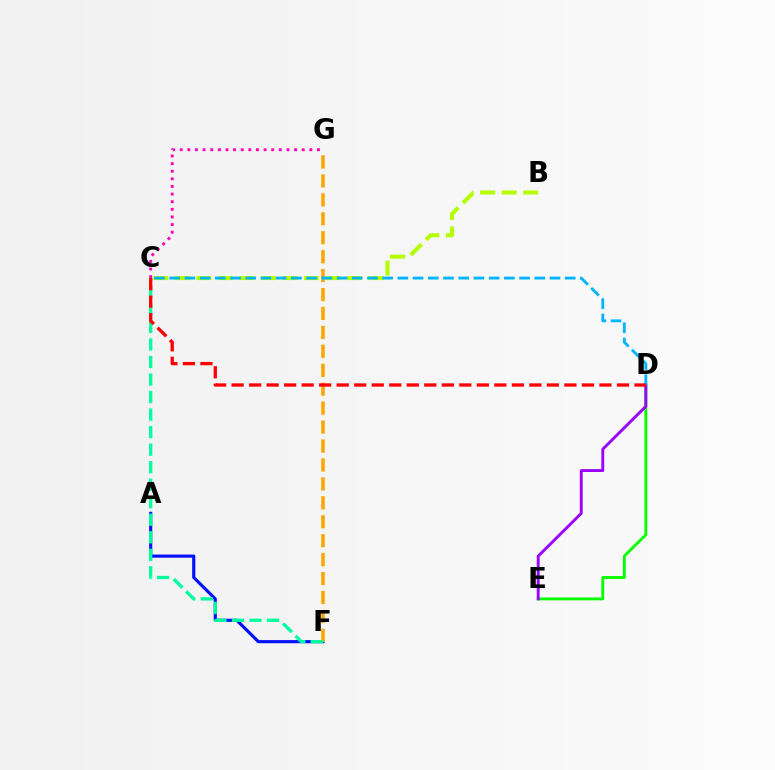{('A', 'F'): [{'color': '#0010ff', 'line_style': 'solid', 'thickness': 2.25}], ('C', 'G'): [{'color': '#ff00bd', 'line_style': 'dotted', 'thickness': 2.07}], ('D', 'E'): [{'color': '#08ff00', 'line_style': 'solid', 'thickness': 2.07}, {'color': '#9b00ff', 'line_style': 'solid', 'thickness': 2.08}], ('F', 'G'): [{'color': '#ffa500', 'line_style': 'dashed', 'thickness': 2.57}], ('C', 'F'): [{'color': '#00ff9d', 'line_style': 'dashed', 'thickness': 2.38}], ('B', 'C'): [{'color': '#b3ff00', 'line_style': 'dashed', 'thickness': 2.92}], ('C', 'D'): [{'color': '#00b5ff', 'line_style': 'dashed', 'thickness': 2.07}, {'color': '#ff0000', 'line_style': 'dashed', 'thickness': 2.38}]}